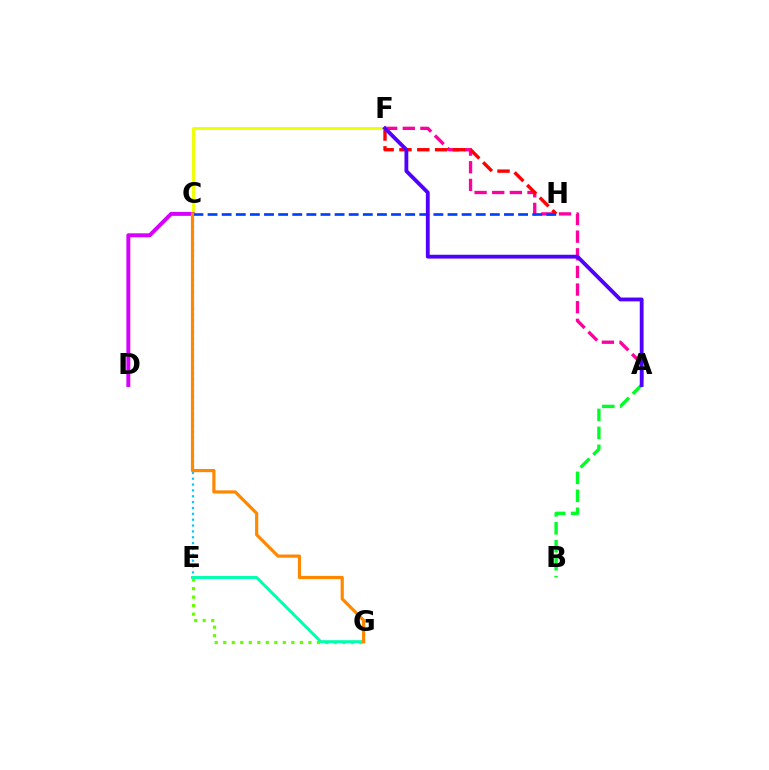{('E', 'G'): [{'color': '#66ff00', 'line_style': 'dotted', 'thickness': 2.31}, {'color': '#00ffaf', 'line_style': 'solid', 'thickness': 2.12}], ('C', 'E'): [{'color': '#00c7ff', 'line_style': 'dotted', 'thickness': 1.59}], ('A', 'F'): [{'color': '#ff00a0', 'line_style': 'dashed', 'thickness': 2.4}, {'color': '#4f00ff', 'line_style': 'solid', 'thickness': 2.75}], ('F', 'H'): [{'color': '#ff0000', 'line_style': 'dashed', 'thickness': 2.42}], ('A', 'B'): [{'color': '#00ff27', 'line_style': 'dashed', 'thickness': 2.44}], ('C', 'F'): [{'color': '#eeff00', 'line_style': 'solid', 'thickness': 2.11}], ('C', 'D'): [{'color': '#d600ff', 'line_style': 'solid', 'thickness': 2.84}], ('C', 'H'): [{'color': '#003fff', 'line_style': 'dashed', 'thickness': 1.92}], ('C', 'G'): [{'color': '#ff8800', 'line_style': 'solid', 'thickness': 2.29}]}